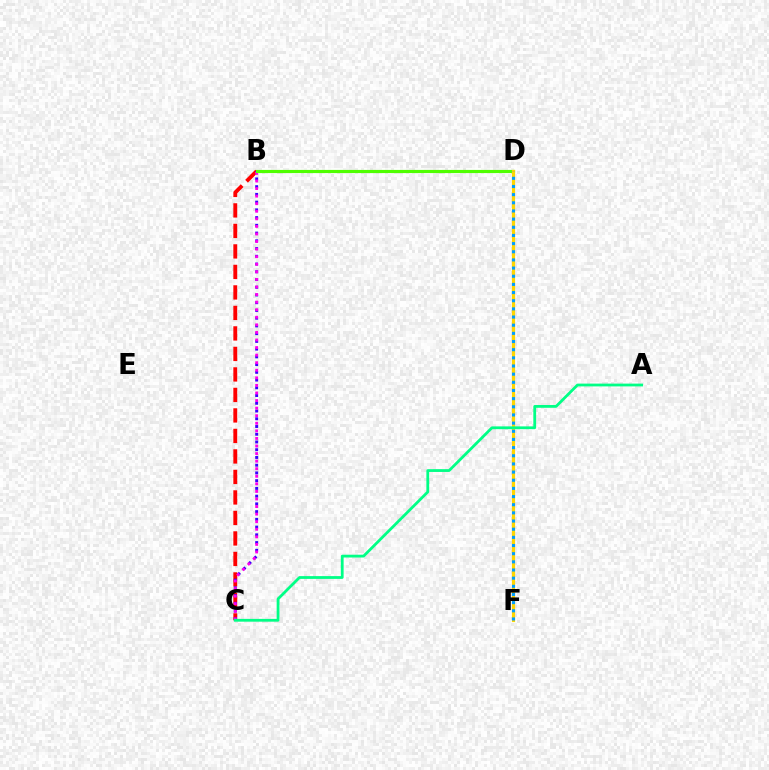{('B', 'C'): [{'color': '#ff0000', 'line_style': 'dashed', 'thickness': 2.79}, {'color': '#3700ff', 'line_style': 'dotted', 'thickness': 2.1}, {'color': '#ff00ed', 'line_style': 'dotted', 'thickness': 2.06}], ('B', 'D'): [{'color': '#4fff00', 'line_style': 'solid', 'thickness': 2.28}], ('D', 'F'): [{'color': '#ffd500', 'line_style': 'solid', 'thickness': 2.3}, {'color': '#009eff', 'line_style': 'dotted', 'thickness': 2.22}], ('A', 'C'): [{'color': '#00ff86', 'line_style': 'solid', 'thickness': 2.01}]}